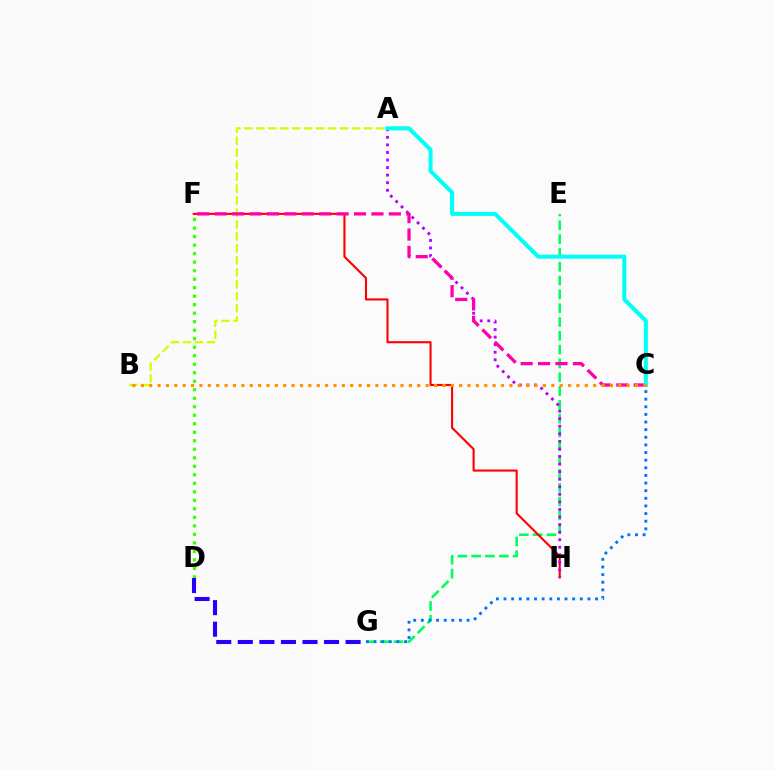{('E', 'G'): [{'color': '#00ff5c', 'line_style': 'dashed', 'thickness': 1.88}], ('F', 'H'): [{'color': '#ff0000', 'line_style': 'solid', 'thickness': 1.51}], ('D', 'F'): [{'color': '#3dff00', 'line_style': 'dotted', 'thickness': 2.31}], ('A', 'B'): [{'color': '#d1ff00', 'line_style': 'dashed', 'thickness': 1.63}], ('A', 'H'): [{'color': '#b900ff', 'line_style': 'dotted', 'thickness': 2.06}], ('C', 'F'): [{'color': '#ff00ac', 'line_style': 'dashed', 'thickness': 2.37}], ('D', 'G'): [{'color': '#2500ff', 'line_style': 'dashed', 'thickness': 2.93}], ('A', 'C'): [{'color': '#00fff6', 'line_style': 'solid', 'thickness': 2.91}], ('C', 'G'): [{'color': '#0074ff', 'line_style': 'dotted', 'thickness': 2.07}], ('B', 'C'): [{'color': '#ff9400', 'line_style': 'dotted', 'thickness': 2.28}]}